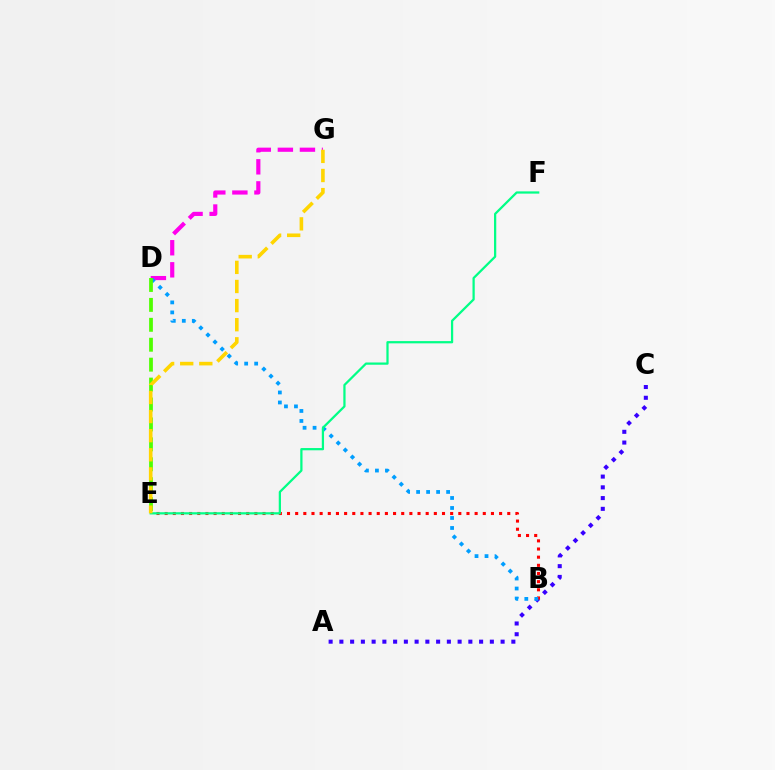{('A', 'C'): [{'color': '#3700ff', 'line_style': 'dotted', 'thickness': 2.92}], ('B', 'E'): [{'color': '#ff0000', 'line_style': 'dotted', 'thickness': 2.22}], ('D', 'G'): [{'color': '#ff00ed', 'line_style': 'dashed', 'thickness': 3.0}], ('B', 'D'): [{'color': '#009eff', 'line_style': 'dotted', 'thickness': 2.72}], ('D', 'E'): [{'color': '#4fff00', 'line_style': 'dashed', 'thickness': 2.71}], ('E', 'F'): [{'color': '#00ff86', 'line_style': 'solid', 'thickness': 1.62}], ('E', 'G'): [{'color': '#ffd500', 'line_style': 'dashed', 'thickness': 2.6}]}